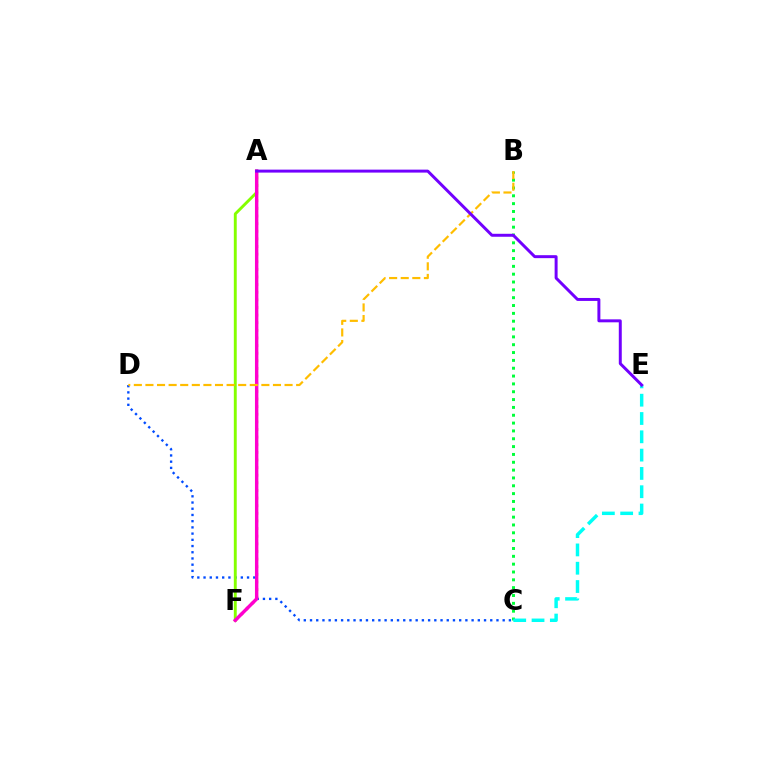{('C', 'D'): [{'color': '#004bff', 'line_style': 'dotted', 'thickness': 1.69}], ('B', 'C'): [{'color': '#00ff39', 'line_style': 'dotted', 'thickness': 2.13}], ('C', 'E'): [{'color': '#00fff6', 'line_style': 'dashed', 'thickness': 2.49}], ('A', 'F'): [{'color': '#ff0000', 'line_style': 'dotted', 'thickness': 2.07}, {'color': '#84ff00', 'line_style': 'solid', 'thickness': 2.09}, {'color': '#ff00cf', 'line_style': 'solid', 'thickness': 2.46}], ('B', 'D'): [{'color': '#ffbd00', 'line_style': 'dashed', 'thickness': 1.58}], ('A', 'E'): [{'color': '#7200ff', 'line_style': 'solid', 'thickness': 2.14}]}